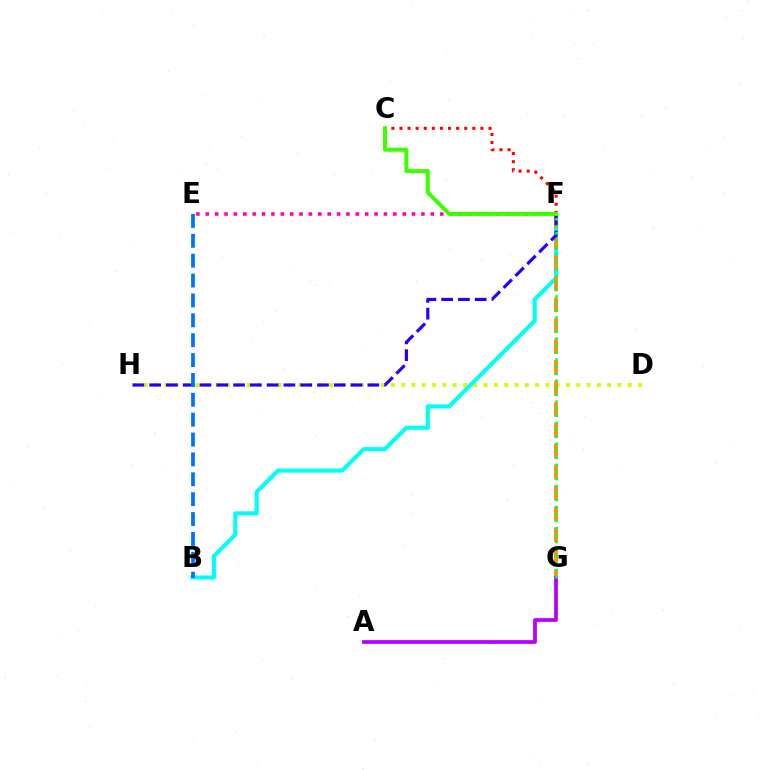{('D', 'H'): [{'color': '#d1ff00', 'line_style': 'dotted', 'thickness': 2.8}], ('B', 'F'): [{'color': '#00fff6', 'line_style': 'solid', 'thickness': 2.96}], ('C', 'F'): [{'color': '#ff0000', 'line_style': 'dotted', 'thickness': 2.2}, {'color': '#3dff00', 'line_style': 'solid', 'thickness': 2.9}], ('F', 'G'): [{'color': '#ff9400', 'line_style': 'dashed', 'thickness': 2.84}, {'color': '#00ff5c', 'line_style': 'dotted', 'thickness': 1.91}], ('E', 'F'): [{'color': '#ff00ac', 'line_style': 'dotted', 'thickness': 2.55}], ('F', 'H'): [{'color': '#2500ff', 'line_style': 'dashed', 'thickness': 2.28}], ('A', 'G'): [{'color': '#b900ff', 'line_style': 'solid', 'thickness': 2.69}], ('B', 'E'): [{'color': '#0074ff', 'line_style': 'dashed', 'thickness': 2.7}]}